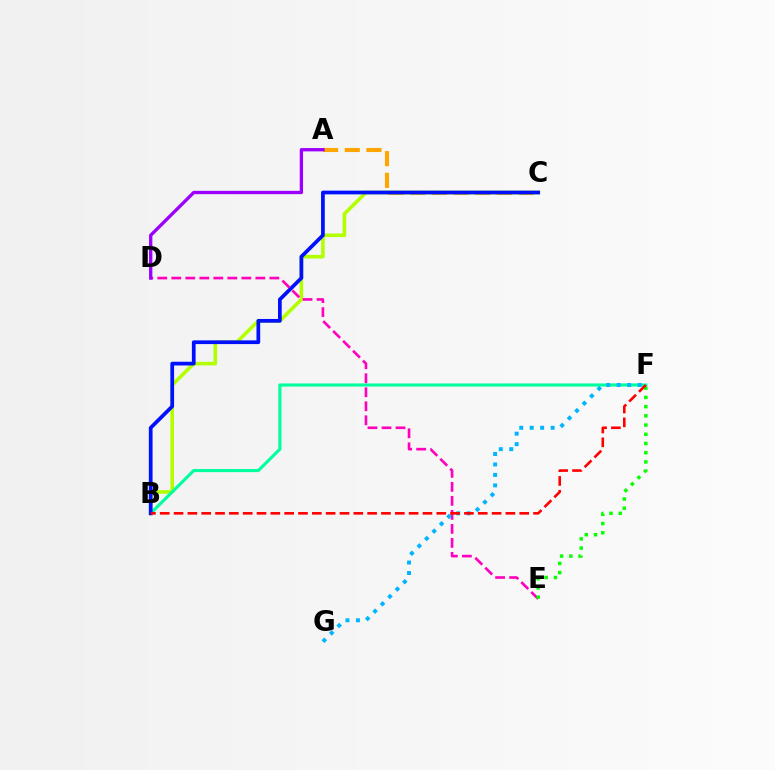{('A', 'C'): [{'color': '#ffa500', 'line_style': 'dashed', 'thickness': 2.95}], ('B', 'C'): [{'color': '#b3ff00', 'line_style': 'solid', 'thickness': 2.6}, {'color': '#0010ff', 'line_style': 'solid', 'thickness': 2.68}], ('B', 'F'): [{'color': '#00ff9d', 'line_style': 'solid', 'thickness': 2.25}, {'color': '#ff0000', 'line_style': 'dashed', 'thickness': 1.88}], ('D', 'E'): [{'color': '#ff00bd', 'line_style': 'dashed', 'thickness': 1.9}], ('E', 'F'): [{'color': '#08ff00', 'line_style': 'dotted', 'thickness': 2.5}], ('F', 'G'): [{'color': '#00b5ff', 'line_style': 'dotted', 'thickness': 2.84}], ('A', 'D'): [{'color': '#9b00ff', 'line_style': 'solid', 'thickness': 2.39}]}